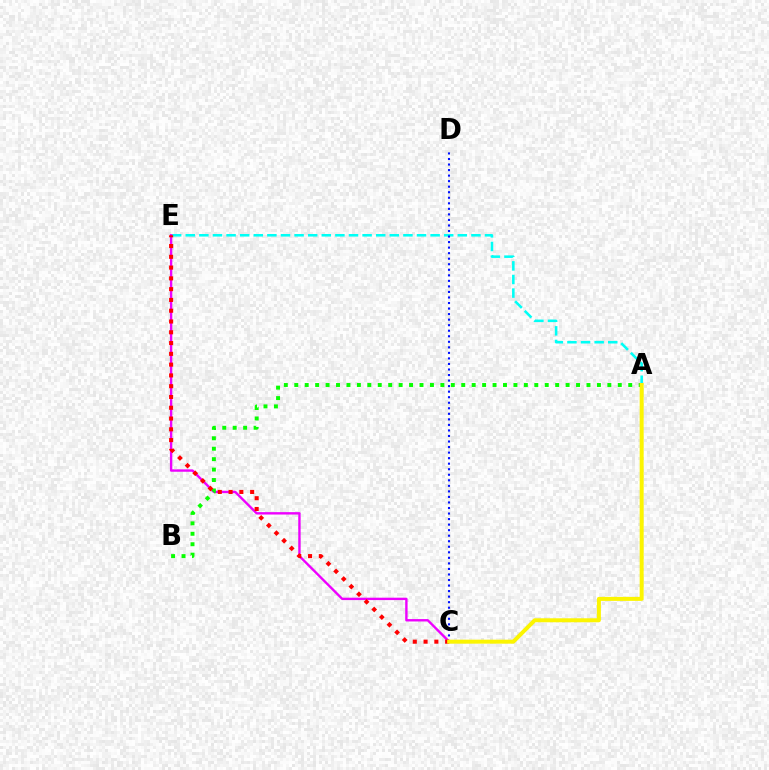{('A', 'E'): [{'color': '#00fff6', 'line_style': 'dashed', 'thickness': 1.85}], ('C', 'E'): [{'color': '#ee00ff', 'line_style': 'solid', 'thickness': 1.72}, {'color': '#ff0000', 'line_style': 'dotted', 'thickness': 2.93}], ('C', 'D'): [{'color': '#0010ff', 'line_style': 'dotted', 'thickness': 1.51}], ('A', 'B'): [{'color': '#08ff00', 'line_style': 'dotted', 'thickness': 2.84}], ('A', 'C'): [{'color': '#fcf500', 'line_style': 'solid', 'thickness': 2.87}]}